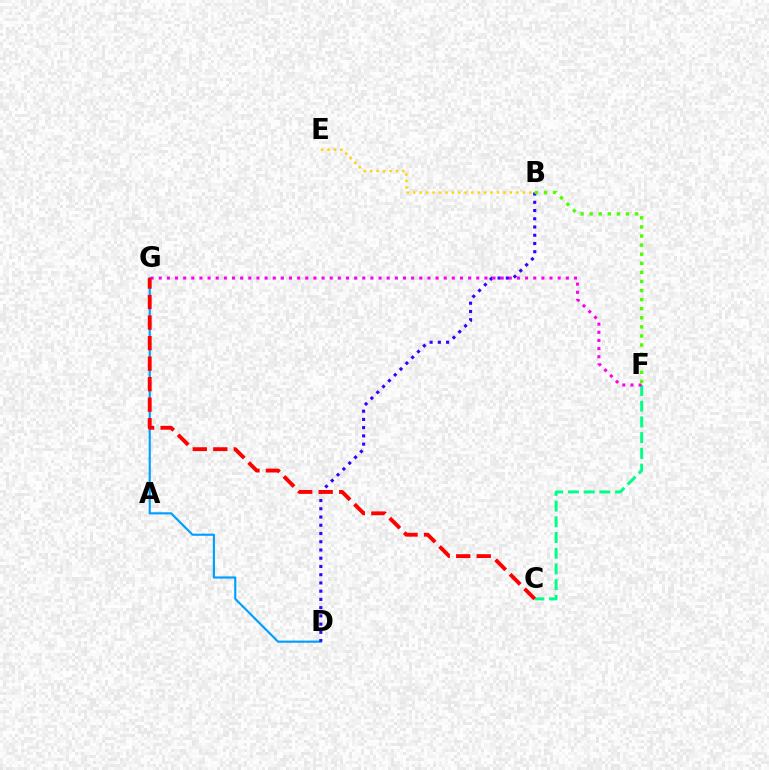{('C', 'F'): [{'color': '#00ff86', 'line_style': 'dashed', 'thickness': 2.14}], ('D', 'G'): [{'color': '#009eff', 'line_style': 'solid', 'thickness': 1.54}], ('B', 'E'): [{'color': '#ffd500', 'line_style': 'dotted', 'thickness': 1.75}], ('F', 'G'): [{'color': '#ff00ed', 'line_style': 'dotted', 'thickness': 2.21}], ('B', 'D'): [{'color': '#3700ff', 'line_style': 'dotted', 'thickness': 2.24}], ('C', 'G'): [{'color': '#ff0000', 'line_style': 'dashed', 'thickness': 2.79}], ('B', 'F'): [{'color': '#4fff00', 'line_style': 'dotted', 'thickness': 2.47}]}